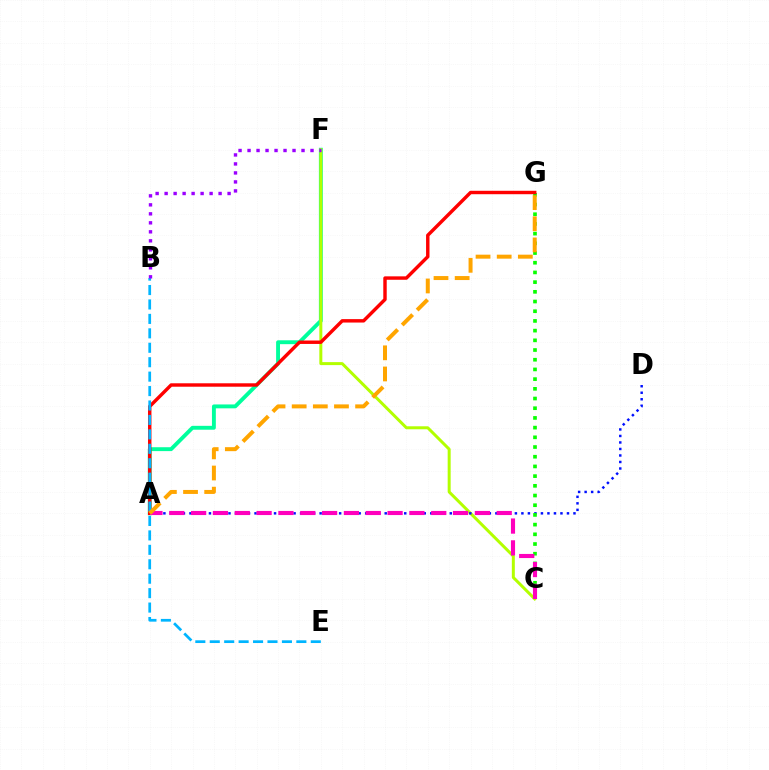{('A', 'F'): [{'color': '#00ff9d', 'line_style': 'solid', 'thickness': 2.8}], ('C', 'F'): [{'color': '#b3ff00', 'line_style': 'solid', 'thickness': 2.15}], ('A', 'D'): [{'color': '#0010ff', 'line_style': 'dotted', 'thickness': 1.77}], ('C', 'G'): [{'color': '#08ff00', 'line_style': 'dotted', 'thickness': 2.64}], ('A', 'G'): [{'color': '#ff0000', 'line_style': 'solid', 'thickness': 2.47}, {'color': '#ffa500', 'line_style': 'dashed', 'thickness': 2.87}], ('B', 'E'): [{'color': '#00b5ff', 'line_style': 'dashed', 'thickness': 1.96}], ('B', 'F'): [{'color': '#9b00ff', 'line_style': 'dotted', 'thickness': 2.44}], ('A', 'C'): [{'color': '#ff00bd', 'line_style': 'dashed', 'thickness': 2.97}]}